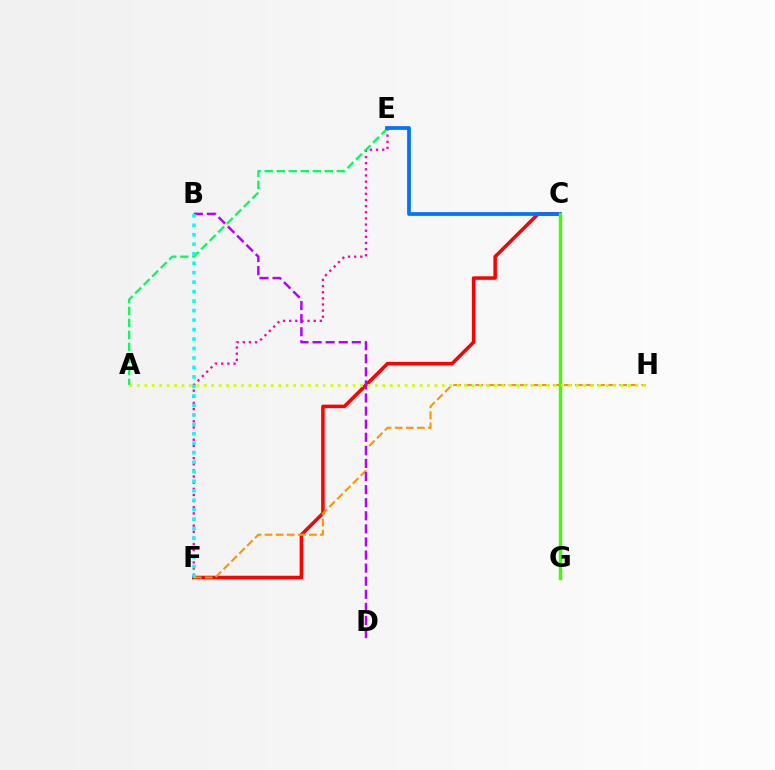{('C', 'F'): [{'color': '#ff0000', 'line_style': 'solid', 'thickness': 2.54}], ('E', 'F'): [{'color': '#ff00ac', 'line_style': 'dotted', 'thickness': 1.67}], ('A', 'E'): [{'color': '#00ff5c', 'line_style': 'dashed', 'thickness': 1.63}], ('F', 'H'): [{'color': '#ff9400', 'line_style': 'dashed', 'thickness': 1.5}], ('C', 'E'): [{'color': '#0074ff', 'line_style': 'solid', 'thickness': 2.7}], ('B', 'D'): [{'color': '#b900ff', 'line_style': 'dashed', 'thickness': 1.78}], ('C', 'G'): [{'color': '#2500ff', 'line_style': 'solid', 'thickness': 2.14}, {'color': '#3dff00', 'line_style': 'solid', 'thickness': 2.43}], ('A', 'H'): [{'color': '#d1ff00', 'line_style': 'dotted', 'thickness': 2.02}], ('B', 'F'): [{'color': '#00fff6', 'line_style': 'dotted', 'thickness': 2.58}]}